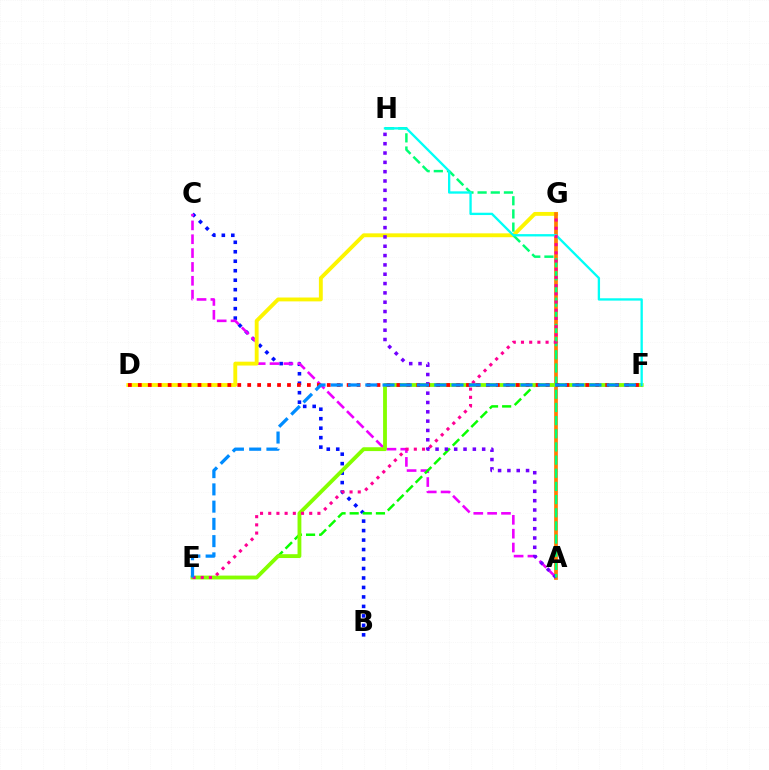{('B', 'C'): [{'color': '#0010ff', 'line_style': 'dotted', 'thickness': 2.57}], ('A', 'C'): [{'color': '#ee00ff', 'line_style': 'dashed', 'thickness': 1.88}], ('E', 'F'): [{'color': '#08ff00', 'line_style': 'dashed', 'thickness': 1.78}, {'color': '#84ff00', 'line_style': 'solid', 'thickness': 2.76}, {'color': '#008cff', 'line_style': 'dashed', 'thickness': 2.34}], ('D', 'G'): [{'color': '#fcf500', 'line_style': 'solid', 'thickness': 2.78}], ('A', 'G'): [{'color': '#ff7c00', 'line_style': 'solid', 'thickness': 2.67}], ('A', 'H'): [{'color': '#7200ff', 'line_style': 'dotted', 'thickness': 2.53}, {'color': '#00ff74', 'line_style': 'dashed', 'thickness': 1.79}], ('F', 'H'): [{'color': '#00fff6', 'line_style': 'solid', 'thickness': 1.67}], ('D', 'F'): [{'color': '#ff0000', 'line_style': 'dotted', 'thickness': 2.7}], ('E', 'G'): [{'color': '#ff0094', 'line_style': 'dotted', 'thickness': 2.23}]}